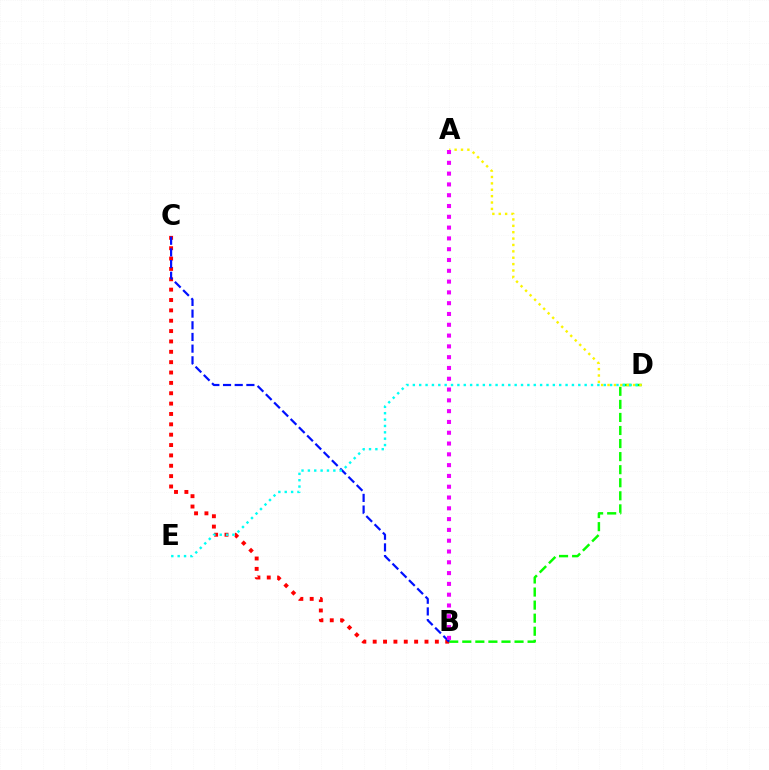{('B', 'D'): [{'color': '#08ff00', 'line_style': 'dashed', 'thickness': 1.77}], ('B', 'C'): [{'color': '#ff0000', 'line_style': 'dotted', 'thickness': 2.81}, {'color': '#0010ff', 'line_style': 'dashed', 'thickness': 1.59}], ('A', 'D'): [{'color': '#fcf500', 'line_style': 'dotted', 'thickness': 1.73}], ('A', 'B'): [{'color': '#ee00ff', 'line_style': 'dotted', 'thickness': 2.93}], ('D', 'E'): [{'color': '#00fff6', 'line_style': 'dotted', 'thickness': 1.73}]}